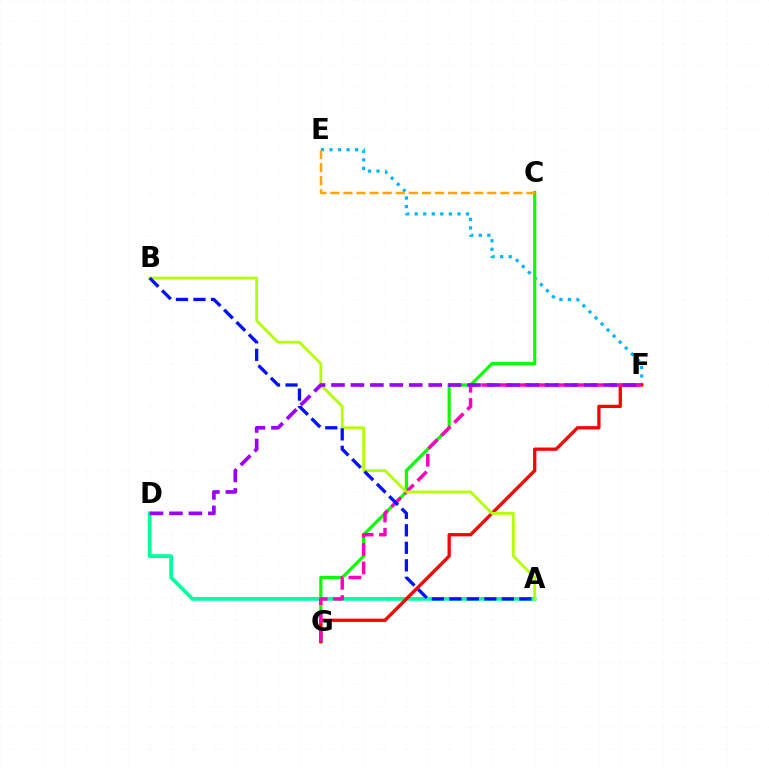{('E', 'F'): [{'color': '#00b5ff', 'line_style': 'dotted', 'thickness': 2.32}], ('C', 'G'): [{'color': '#08ff00', 'line_style': 'solid', 'thickness': 2.28}], ('A', 'D'): [{'color': '#00ff9d', 'line_style': 'solid', 'thickness': 2.67}], ('C', 'E'): [{'color': '#ffa500', 'line_style': 'dashed', 'thickness': 1.78}], ('F', 'G'): [{'color': '#ff0000', 'line_style': 'solid', 'thickness': 2.36}, {'color': '#ff00bd', 'line_style': 'dashed', 'thickness': 2.49}], ('A', 'B'): [{'color': '#b3ff00', 'line_style': 'solid', 'thickness': 2.03}, {'color': '#0010ff', 'line_style': 'dashed', 'thickness': 2.38}], ('D', 'F'): [{'color': '#9b00ff', 'line_style': 'dashed', 'thickness': 2.64}]}